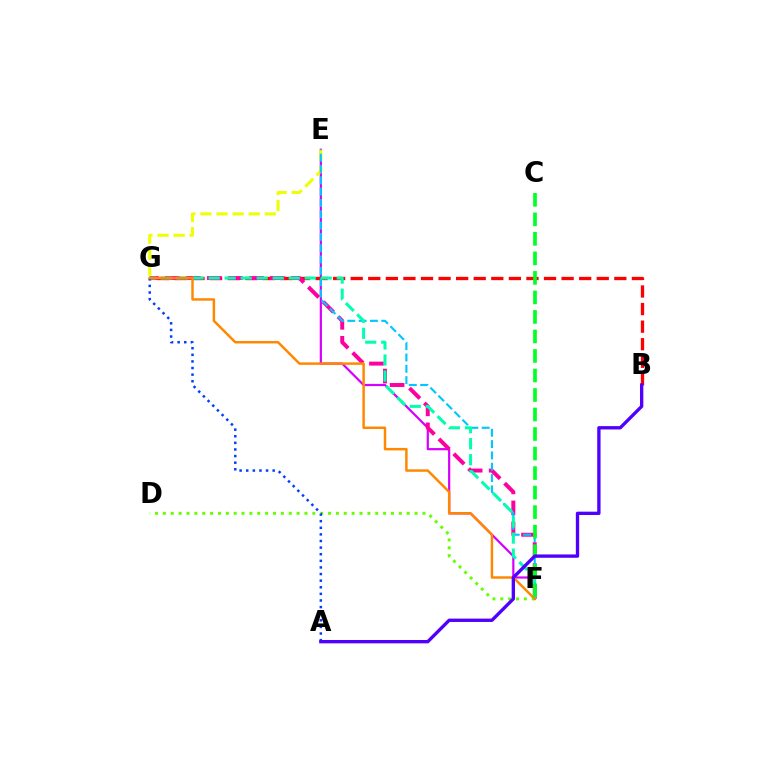{('E', 'F'): [{'color': '#d600ff', 'line_style': 'solid', 'thickness': 1.59}, {'color': '#00c7ff', 'line_style': 'dashed', 'thickness': 1.54}], ('B', 'G'): [{'color': '#ff0000', 'line_style': 'dashed', 'thickness': 2.39}], ('E', 'G'): [{'color': '#eeff00', 'line_style': 'dashed', 'thickness': 2.19}], ('F', 'G'): [{'color': '#ff00a0', 'line_style': 'dashed', 'thickness': 2.85}, {'color': '#00ffaf', 'line_style': 'dashed', 'thickness': 2.18}, {'color': '#ff8800', 'line_style': 'solid', 'thickness': 1.78}], ('D', 'F'): [{'color': '#66ff00', 'line_style': 'dotted', 'thickness': 2.14}], ('A', 'G'): [{'color': '#003fff', 'line_style': 'dotted', 'thickness': 1.8}], ('C', 'F'): [{'color': '#00ff27', 'line_style': 'dashed', 'thickness': 2.65}], ('A', 'B'): [{'color': '#4f00ff', 'line_style': 'solid', 'thickness': 2.4}]}